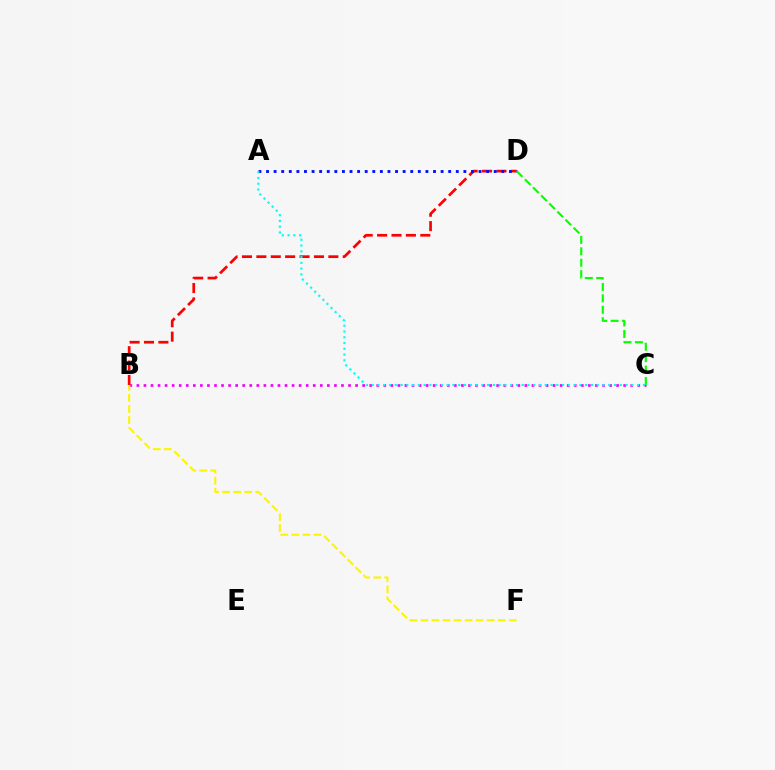{('B', 'C'): [{'color': '#ee00ff', 'line_style': 'dotted', 'thickness': 1.92}], ('B', 'D'): [{'color': '#ff0000', 'line_style': 'dashed', 'thickness': 1.96}], ('A', 'D'): [{'color': '#0010ff', 'line_style': 'dotted', 'thickness': 2.06}], ('B', 'F'): [{'color': '#fcf500', 'line_style': 'dashed', 'thickness': 1.5}], ('C', 'D'): [{'color': '#08ff00', 'line_style': 'dashed', 'thickness': 1.55}], ('A', 'C'): [{'color': '#00fff6', 'line_style': 'dotted', 'thickness': 1.57}]}